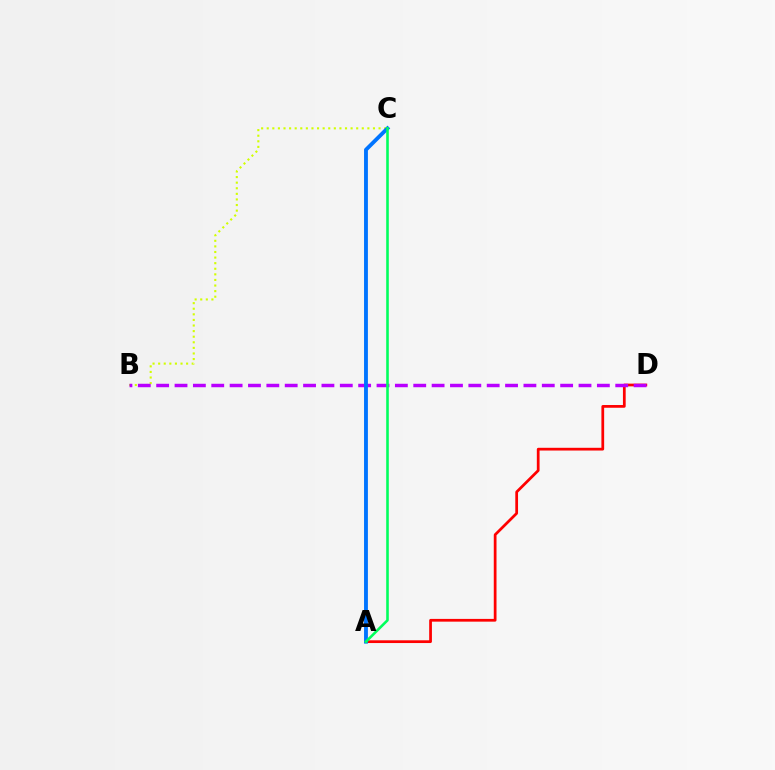{('B', 'C'): [{'color': '#d1ff00', 'line_style': 'dotted', 'thickness': 1.52}], ('A', 'D'): [{'color': '#ff0000', 'line_style': 'solid', 'thickness': 1.97}], ('B', 'D'): [{'color': '#b900ff', 'line_style': 'dashed', 'thickness': 2.49}], ('A', 'C'): [{'color': '#0074ff', 'line_style': 'solid', 'thickness': 2.78}, {'color': '#00ff5c', 'line_style': 'solid', 'thickness': 1.87}]}